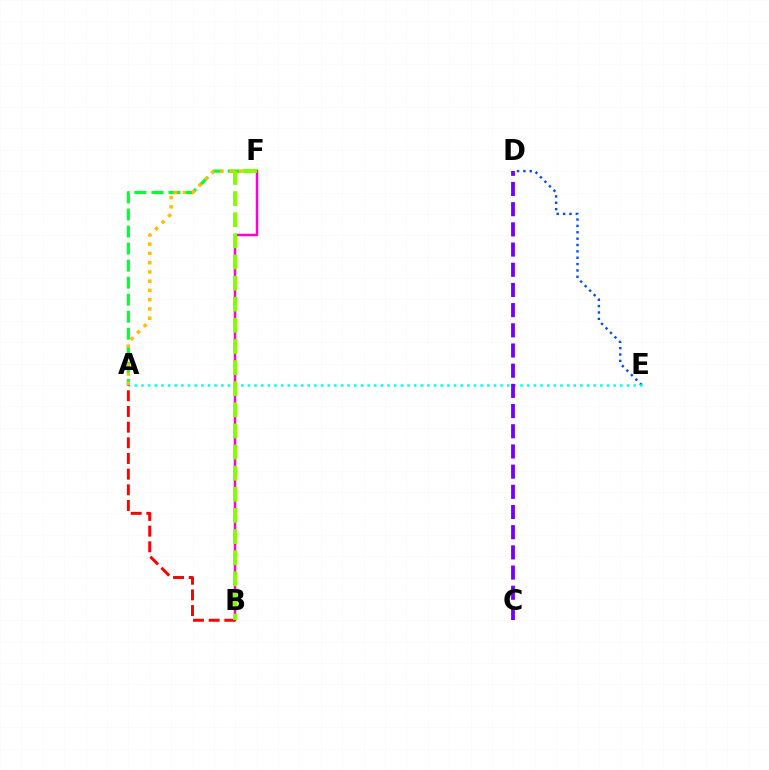{('A', 'F'): [{'color': '#00ff39', 'line_style': 'dashed', 'thickness': 2.31}, {'color': '#ffbd00', 'line_style': 'dotted', 'thickness': 2.51}], ('D', 'E'): [{'color': '#004bff', 'line_style': 'dotted', 'thickness': 1.73}], ('A', 'E'): [{'color': '#00fff6', 'line_style': 'dotted', 'thickness': 1.81}], ('B', 'F'): [{'color': '#ff00cf', 'line_style': 'solid', 'thickness': 1.78}, {'color': '#84ff00', 'line_style': 'dashed', 'thickness': 2.87}], ('C', 'D'): [{'color': '#7200ff', 'line_style': 'dashed', 'thickness': 2.74}], ('A', 'B'): [{'color': '#ff0000', 'line_style': 'dashed', 'thickness': 2.13}]}